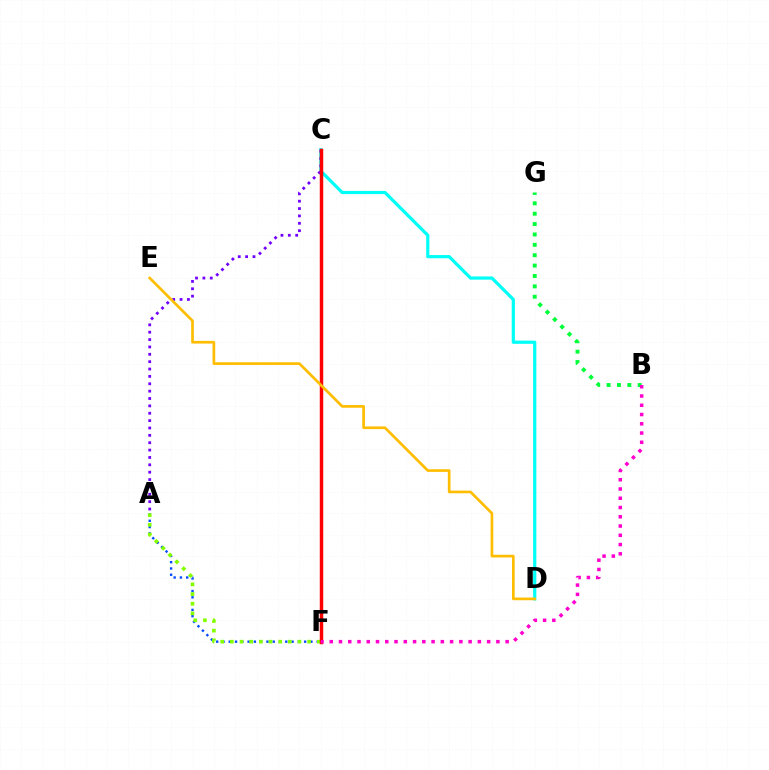{('B', 'G'): [{'color': '#00ff39', 'line_style': 'dotted', 'thickness': 2.82}], ('A', 'F'): [{'color': '#004bff', 'line_style': 'dotted', 'thickness': 1.71}, {'color': '#84ff00', 'line_style': 'dotted', 'thickness': 2.63}], ('C', 'D'): [{'color': '#00fff6', 'line_style': 'solid', 'thickness': 2.31}], ('A', 'C'): [{'color': '#7200ff', 'line_style': 'dotted', 'thickness': 2.0}], ('C', 'F'): [{'color': '#ff0000', 'line_style': 'solid', 'thickness': 2.48}], ('B', 'F'): [{'color': '#ff00cf', 'line_style': 'dotted', 'thickness': 2.52}], ('D', 'E'): [{'color': '#ffbd00', 'line_style': 'solid', 'thickness': 1.93}]}